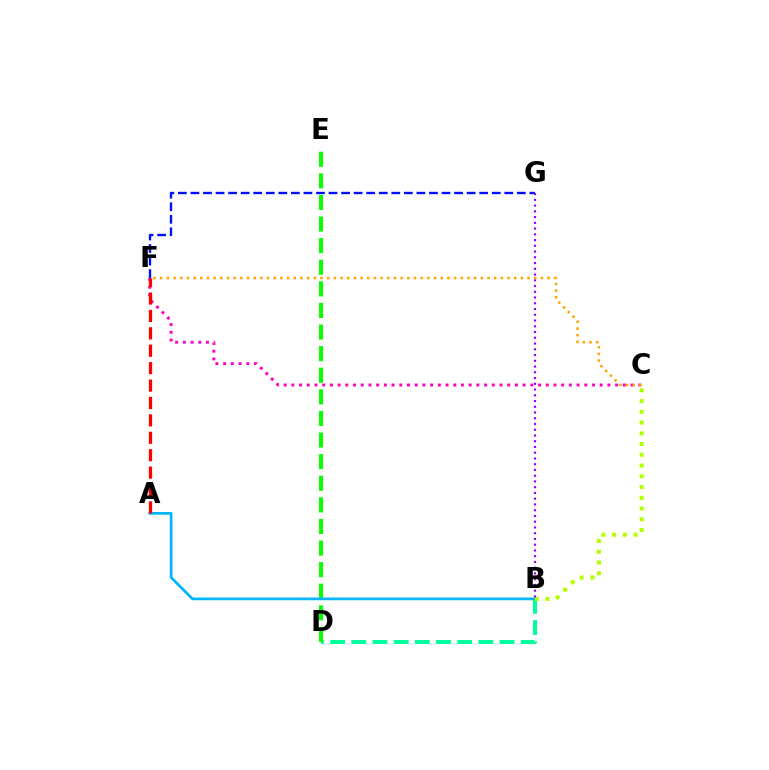{('F', 'G'): [{'color': '#0010ff', 'line_style': 'dashed', 'thickness': 1.71}], ('B', 'D'): [{'color': '#00ff9d', 'line_style': 'dashed', 'thickness': 2.88}], ('D', 'E'): [{'color': '#08ff00', 'line_style': 'dashed', 'thickness': 2.93}], ('A', 'B'): [{'color': '#00b5ff', 'line_style': 'solid', 'thickness': 1.95}], ('C', 'F'): [{'color': '#ff00bd', 'line_style': 'dotted', 'thickness': 2.09}, {'color': '#ffa500', 'line_style': 'dotted', 'thickness': 1.81}], ('A', 'F'): [{'color': '#ff0000', 'line_style': 'dashed', 'thickness': 2.36}], ('B', 'C'): [{'color': '#b3ff00', 'line_style': 'dotted', 'thickness': 2.92}], ('B', 'G'): [{'color': '#9b00ff', 'line_style': 'dotted', 'thickness': 1.56}]}